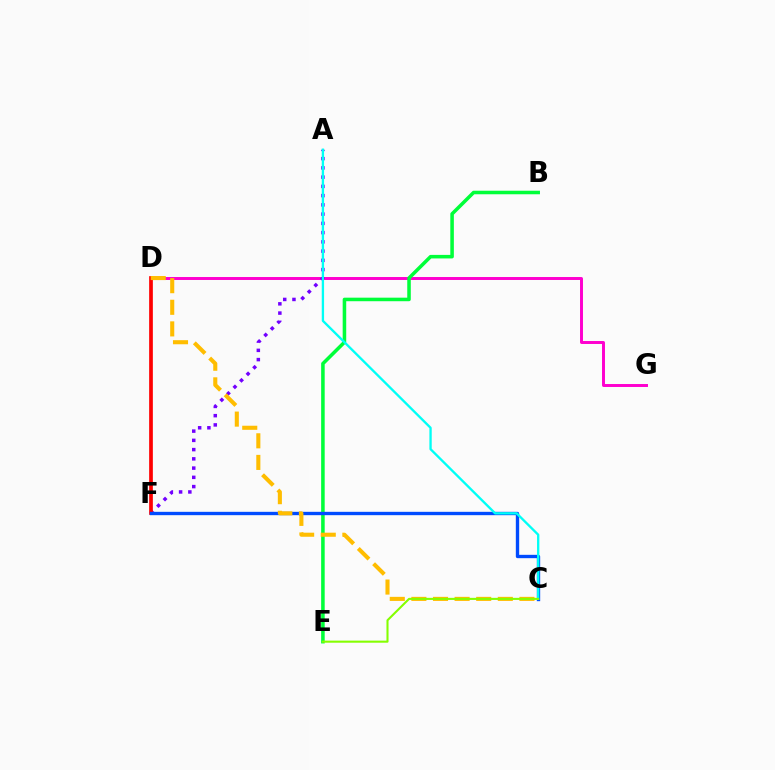{('D', 'G'): [{'color': '#ff00cf', 'line_style': 'solid', 'thickness': 2.13}], ('A', 'F'): [{'color': '#7200ff', 'line_style': 'dotted', 'thickness': 2.51}], ('D', 'F'): [{'color': '#ff0000', 'line_style': 'solid', 'thickness': 2.67}], ('B', 'E'): [{'color': '#00ff39', 'line_style': 'solid', 'thickness': 2.55}], ('C', 'F'): [{'color': '#004bff', 'line_style': 'solid', 'thickness': 2.41}], ('A', 'C'): [{'color': '#00fff6', 'line_style': 'solid', 'thickness': 1.68}], ('C', 'D'): [{'color': '#ffbd00', 'line_style': 'dashed', 'thickness': 2.94}], ('C', 'E'): [{'color': '#84ff00', 'line_style': 'solid', 'thickness': 1.5}]}